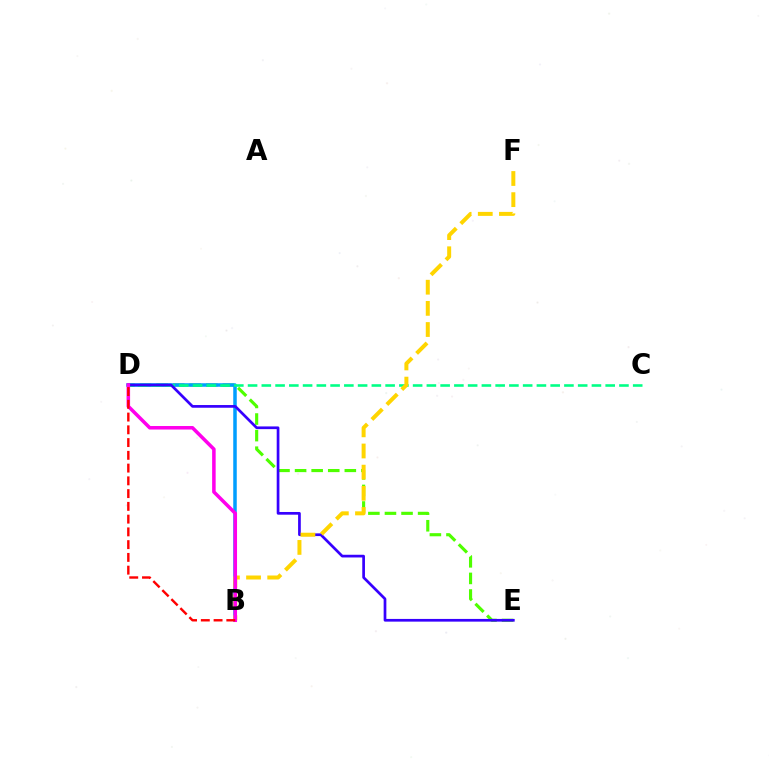{('D', 'E'): [{'color': '#4fff00', 'line_style': 'dashed', 'thickness': 2.25}, {'color': '#3700ff', 'line_style': 'solid', 'thickness': 1.95}], ('B', 'D'): [{'color': '#009eff', 'line_style': 'solid', 'thickness': 2.52}, {'color': '#ff00ed', 'line_style': 'solid', 'thickness': 2.54}, {'color': '#ff0000', 'line_style': 'dashed', 'thickness': 1.73}], ('C', 'D'): [{'color': '#00ff86', 'line_style': 'dashed', 'thickness': 1.87}], ('B', 'F'): [{'color': '#ffd500', 'line_style': 'dashed', 'thickness': 2.87}]}